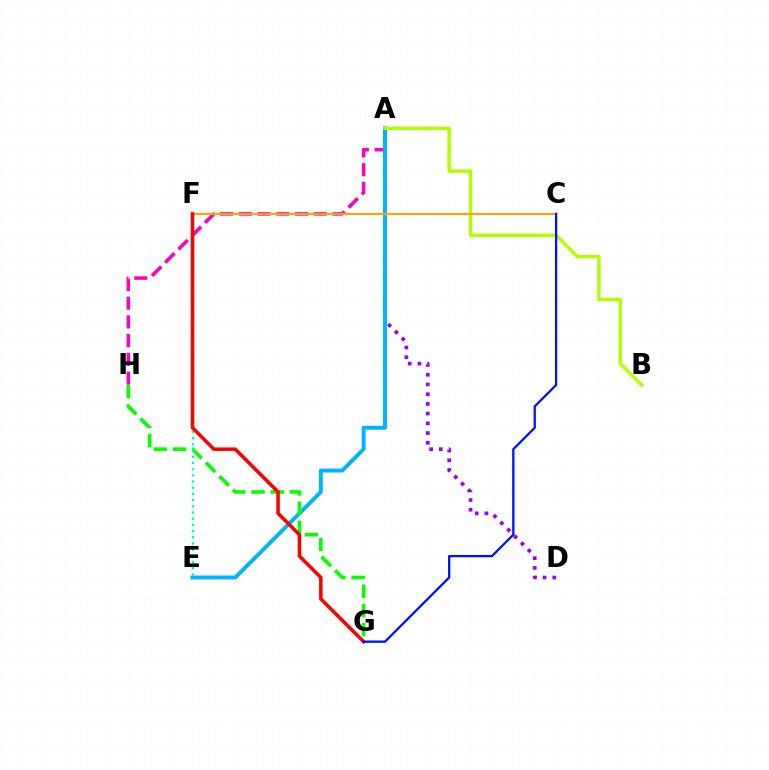{('A', 'H'): [{'color': '#ff00bd', 'line_style': 'dashed', 'thickness': 2.55}], ('A', 'D'): [{'color': '#9b00ff', 'line_style': 'dotted', 'thickness': 2.64}], ('A', 'E'): [{'color': '#00b5ff', 'line_style': 'solid', 'thickness': 2.83}], ('A', 'B'): [{'color': '#b3ff00', 'line_style': 'solid', 'thickness': 2.48}], ('G', 'H'): [{'color': '#08ff00', 'line_style': 'dashed', 'thickness': 2.61}], ('C', 'F'): [{'color': '#ffa500', 'line_style': 'solid', 'thickness': 1.57}], ('E', 'F'): [{'color': '#00ff9d', 'line_style': 'dotted', 'thickness': 1.68}], ('F', 'G'): [{'color': '#ff0000', 'line_style': 'solid', 'thickness': 2.55}], ('C', 'G'): [{'color': '#0010ff', 'line_style': 'solid', 'thickness': 1.64}]}